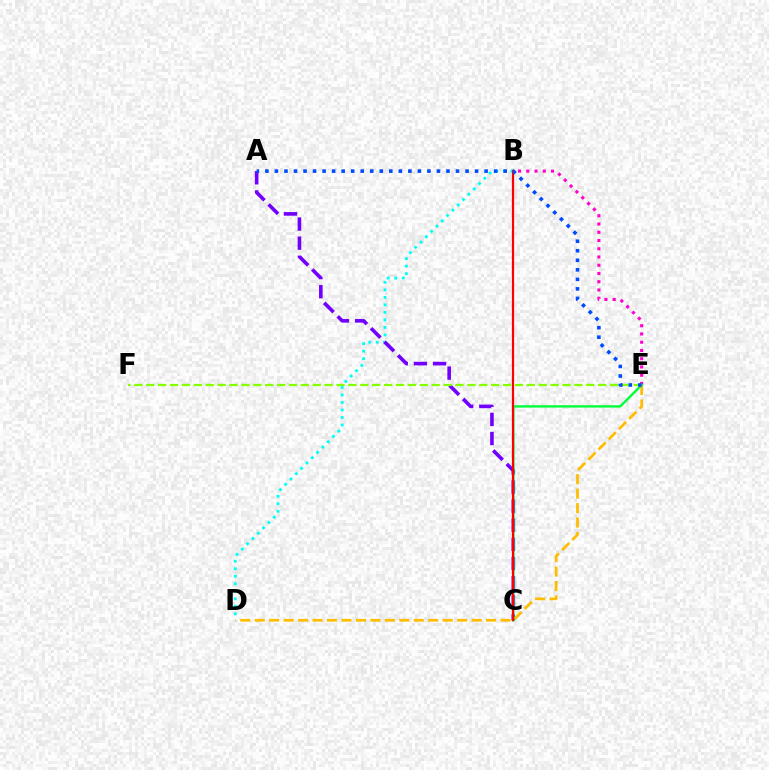{('B', 'D'): [{'color': '#00fff6', 'line_style': 'dotted', 'thickness': 2.04}], ('A', 'C'): [{'color': '#7200ff', 'line_style': 'dashed', 'thickness': 2.6}], ('D', 'E'): [{'color': '#ffbd00', 'line_style': 'dashed', 'thickness': 1.96}], ('B', 'E'): [{'color': '#ff00cf', 'line_style': 'dotted', 'thickness': 2.24}], ('C', 'E'): [{'color': '#00ff39', 'line_style': 'solid', 'thickness': 1.71}], ('B', 'C'): [{'color': '#ff0000', 'line_style': 'solid', 'thickness': 1.59}], ('E', 'F'): [{'color': '#84ff00', 'line_style': 'dashed', 'thickness': 1.62}], ('A', 'E'): [{'color': '#004bff', 'line_style': 'dotted', 'thickness': 2.59}]}